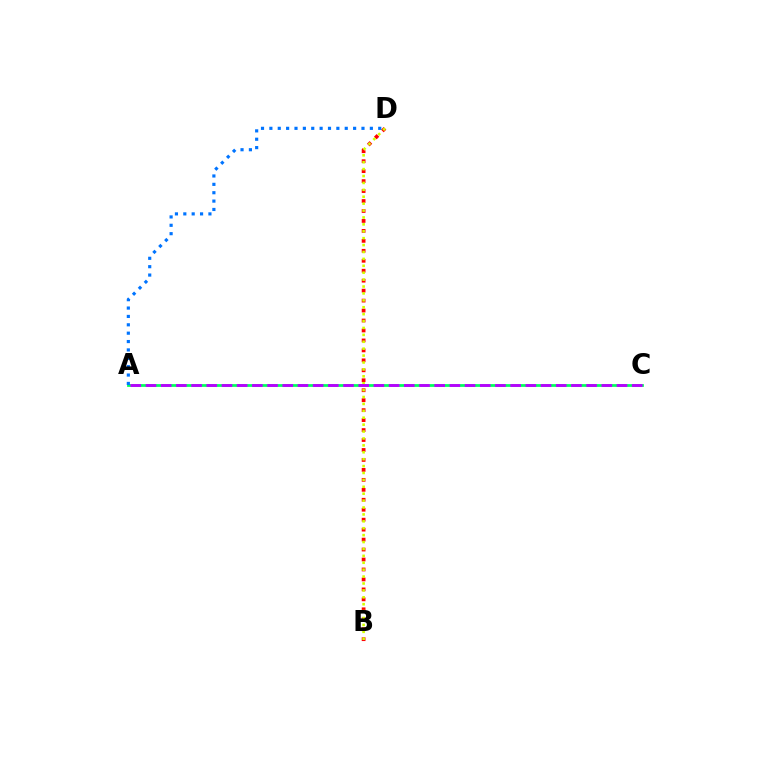{('B', 'D'): [{'color': '#ff0000', 'line_style': 'dotted', 'thickness': 2.71}, {'color': '#d1ff00', 'line_style': 'dotted', 'thickness': 1.88}], ('A', 'C'): [{'color': '#00ff5c', 'line_style': 'solid', 'thickness': 1.98}, {'color': '#b900ff', 'line_style': 'dashed', 'thickness': 2.06}], ('A', 'D'): [{'color': '#0074ff', 'line_style': 'dotted', 'thickness': 2.27}]}